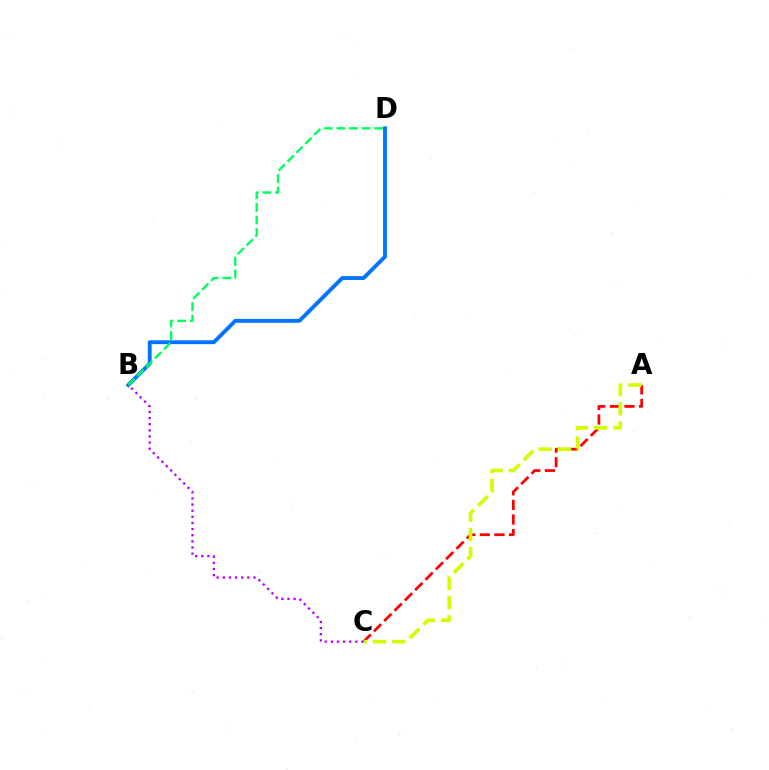{('B', 'D'): [{'color': '#0074ff', 'line_style': 'solid', 'thickness': 2.78}, {'color': '#00ff5c', 'line_style': 'dashed', 'thickness': 1.71}], ('A', 'C'): [{'color': '#ff0000', 'line_style': 'dashed', 'thickness': 1.98}, {'color': '#d1ff00', 'line_style': 'dashed', 'thickness': 2.62}], ('B', 'C'): [{'color': '#b900ff', 'line_style': 'dotted', 'thickness': 1.67}]}